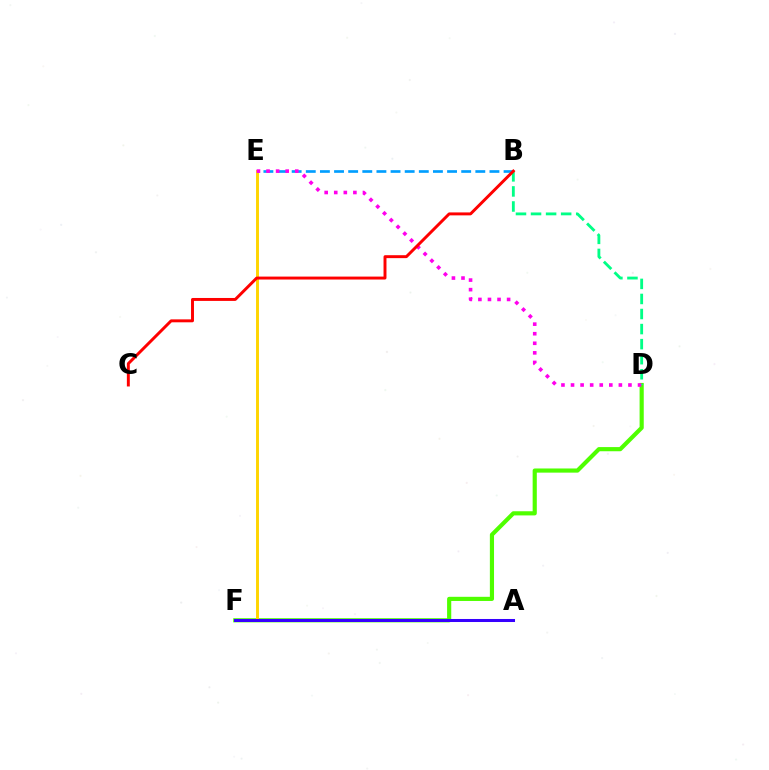{('D', 'F'): [{'color': '#4fff00', 'line_style': 'solid', 'thickness': 2.99}], ('E', 'F'): [{'color': '#ffd500', 'line_style': 'solid', 'thickness': 2.11}], ('B', 'E'): [{'color': '#009eff', 'line_style': 'dashed', 'thickness': 1.92}], ('A', 'F'): [{'color': '#3700ff', 'line_style': 'solid', 'thickness': 2.18}], ('B', 'D'): [{'color': '#00ff86', 'line_style': 'dashed', 'thickness': 2.05}], ('D', 'E'): [{'color': '#ff00ed', 'line_style': 'dotted', 'thickness': 2.6}], ('B', 'C'): [{'color': '#ff0000', 'line_style': 'solid', 'thickness': 2.12}]}